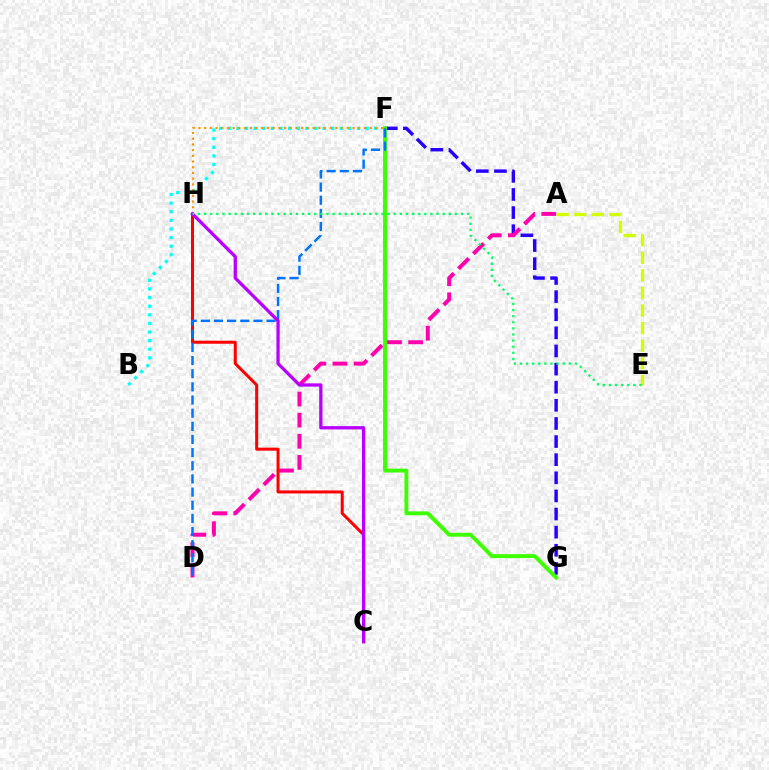{('B', 'F'): [{'color': '#00fff6', 'line_style': 'dotted', 'thickness': 2.34}], ('C', 'H'): [{'color': '#ff0000', 'line_style': 'solid', 'thickness': 2.17}, {'color': '#b900ff', 'line_style': 'solid', 'thickness': 2.35}], ('F', 'G'): [{'color': '#2500ff', 'line_style': 'dashed', 'thickness': 2.46}, {'color': '#3dff00', 'line_style': 'solid', 'thickness': 2.82}], ('F', 'H'): [{'color': '#ff9400', 'line_style': 'dotted', 'thickness': 1.55}], ('A', 'D'): [{'color': '#ff00ac', 'line_style': 'dashed', 'thickness': 2.87}], ('D', 'F'): [{'color': '#0074ff', 'line_style': 'dashed', 'thickness': 1.79}], ('A', 'E'): [{'color': '#d1ff00', 'line_style': 'dashed', 'thickness': 2.39}], ('E', 'H'): [{'color': '#00ff5c', 'line_style': 'dotted', 'thickness': 1.66}]}